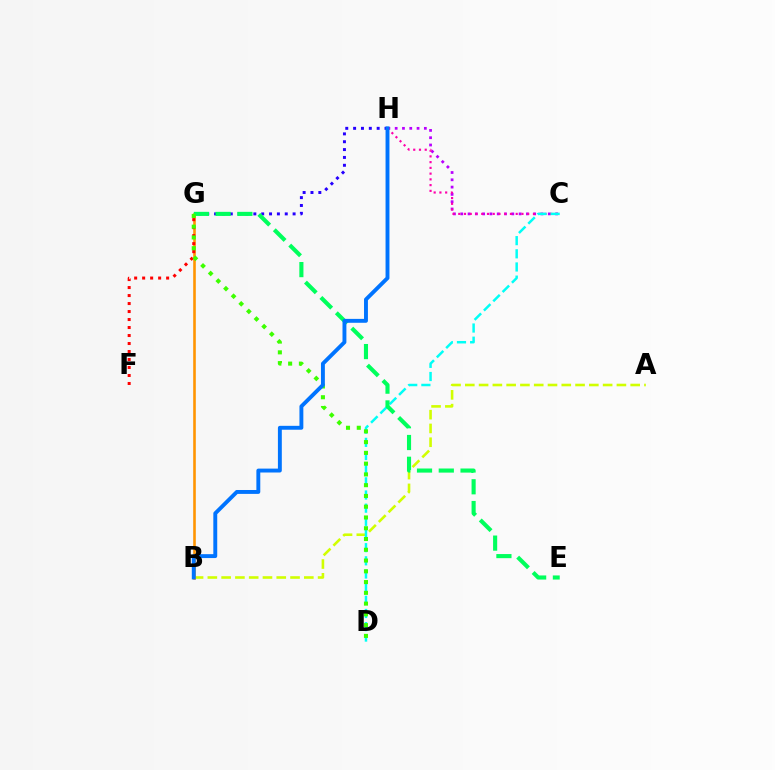{('A', 'B'): [{'color': '#d1ff00', 'line_style': 'dashed', 'thickness': 1.87}], ('G', 'H'): [{'color': '#2500ff', 'line_style': 'dotted', 'thickness': 2.13}], ('B', 'G'): [{'color': '#ff9400', 'line_style': 'solid', 'thickness': 1.87}], ('C', 'H'): [{'color': '#b900ff', 'line_style': 'dotted', 'thickness': 1.98}, {'color': '#ff00ac', 'line_style': 'dotted', 'thickness': 1.56}], ('F', 'G'): [{'color': '#ff0000', 'line_style': 'dotted', 'thickness': 2.17}], ('C', 'D'): [{'color': '#00fff6', 'line_style': 'dashed', 'thickness': 1.79}], ('E', 'G'): [{'color': '#00ff5c', 'line_style': 'dashed', 'thickness': 2.96}], ('D', 'G'): [{'color': '#3dff00', 'line_style': 'dotted', 'thickness': 2.93}], ('B', 'H'): [{'color': '#0074ff', 'line_style': 'solid', 'thickness': 2.81}]}